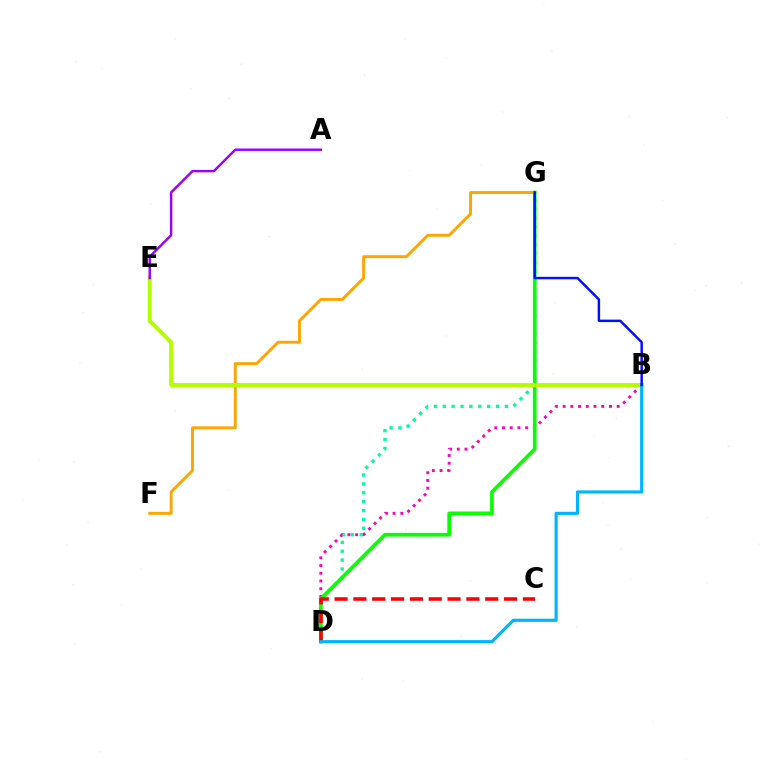{('D', 'G'): [{'color': '#00ff9d', 'line_style': 'dotted', 'thickness': 2.41}, {'color': '#08ff00', 'line_style': 'solid', 'thickness': 2.66}], ('F', 'G'): [{'color': '#ffa500', 'line_style': 'solid', 'thickness': 2.1}], ('B', 'D'): [{'color': '#ff00bd', 'line_style': 'dotted', 'thickness': 2.1}, {'color': '#00b5ff', 'line_style': 'solid', 'thickness': 2.26}], ('B', 'E'): [{'color': '#b3ff00', 'line_style': 'solid', 'thickness': 2.88}], ('A', 'E'): [{'color': '#9b00ff', 'line_style': 'solid', 'thickness': 1.75}], ('C', 'D'): [{'color': '#ff0000', 'line_style': 'dashed', 'thickness': 2.56}], ('B', 'G'): [{'color': '#0010ff', 'line_style': 'solid', 'thickness': 1.77}]}